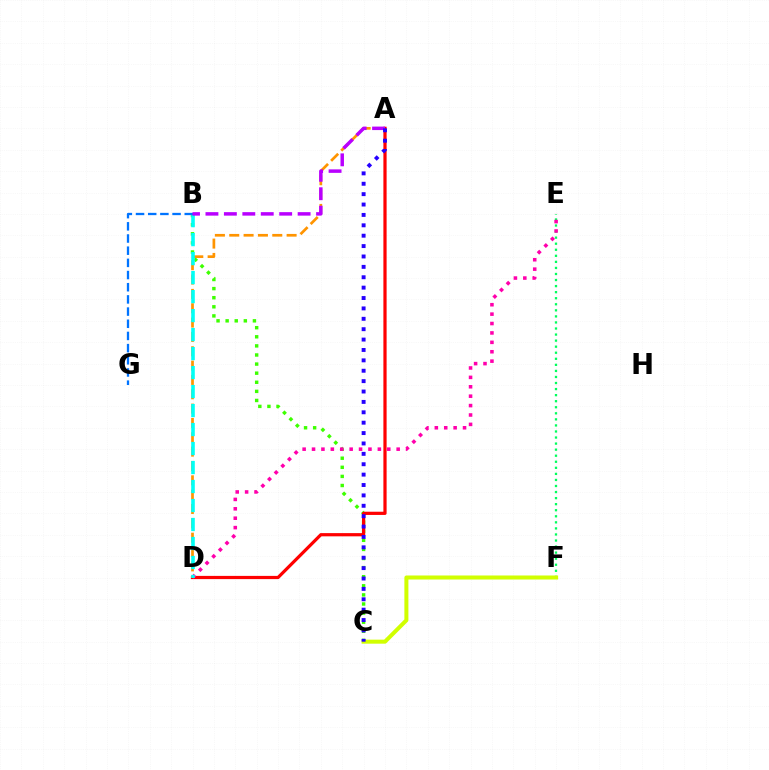{('B', 'C'): [{'color': '#3dff00', 'line_style': 'dotted', 'thickness': 2.47}], ('E', 'F'): [{'color': '#00ff5c', 'line_style': 'dotted', 'thickness': 1.65}], ('A', 'D'): [{'color': '#ff0000', 'line_style': 'solid', 'thickness': 2.32}, {'color': '#ff9400', 'line_style': 'dashed', 'thickness': 1.95}], ('D', 'E'): [{'color': '#ff00ac', 'line_style': 'dotted', 'thickness': 2.55}], ('B', 'D'): [{'color': '#00fff6', 'line_style': 'dashed', 'thickness': 2.58}], ('B', 'G'): [{'color': '#0074ff', 'line_style': 'dashed', 'thickness': 1.65}], ('C', 'F'): [{'color': '#d1ff00', 'line_style': 'solid', 'thickness': 2.9}], ('A', 'B'): [{'color': '#b900ff', 'line_style': 'dashed', 'thickness': 2.5}], ('A', 'C'): [{'color': '#2500ff', 'line_style': 'dotted', 'thickness': 2.82}]}